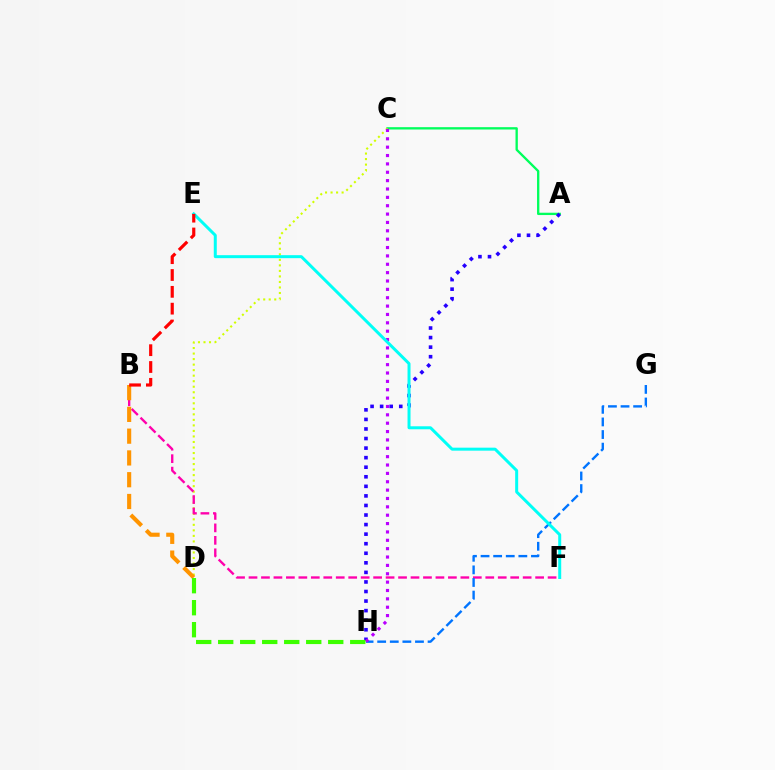{('A', 'C'): [{'color': '#00ff5c', 'line_style': 'solid', 'thickness': 1.68}], ('C', 'D'): [{'color': '#d1ff00', 'line_style': 'dotted', 'thickness': 1.5}], ('A', 'H'): [{'color': '#2500ff', 'line_style': 'dotted', 'thickness': 2.6}], ('B', 'F'): [{'color': '#ff00ac', 'line_style': 'dashed', 'thickness': 1.69}], ('G', 'H'): [{'color': '#0074ff', 'line_style': 'dashed', 'thickness': 1.71}], ('B', 'D'): [{'color': '#ff9400', 'line_style': 'dashed', 'thickness': 2.96}], ('C', 'H'): [{'color': '#b900ff', 'line_style': 'dotted', 'thickness': 2.27}], ('D', 'H'): [{'color': '#3dff00', 'line_style': 'dashed', 'thickness': 2.99}], ('E', 'F'): [{'color': '#00fff6', 'line_style': 'solid', 'thickness': 2.15}], ('B', 'E'): [{'color': '#ff0000', 'line_style': 'dashed', 'thickness': 2.29}]}